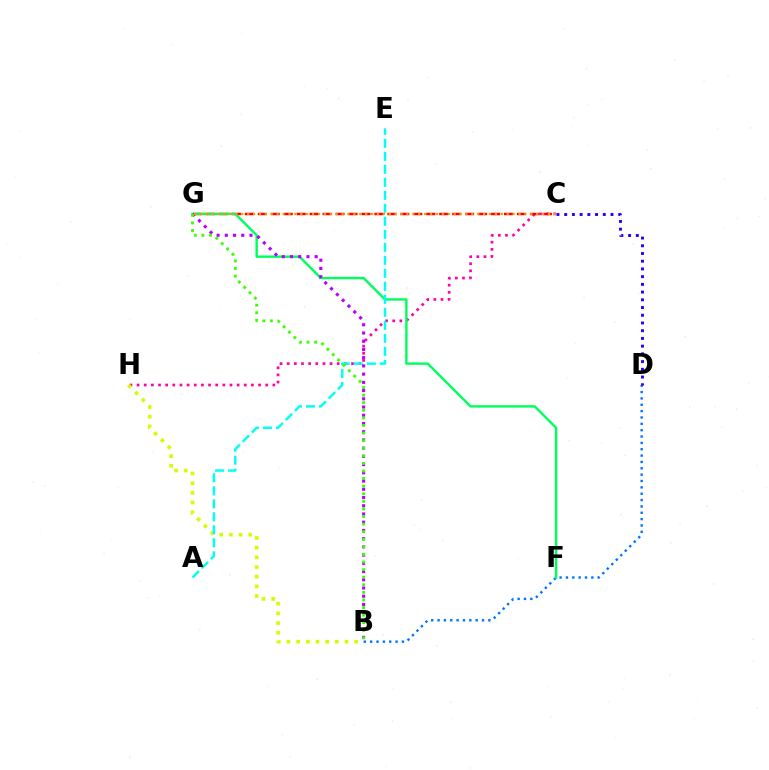{('C', 'H'): [{'color': '#ff00ac', 'line_style': 'dotted', 'thickness': 1.94}], ('B', 'H'): [{'color': '#d1ff00', 'line_style': 'dotted', 'thickness': 2.63}], ('B', 'D'): [{'color': '#0074ff', 'line_style': 'dotted', 'thickness': 1.73}], ('C', 'G'): [{'color': '#ff0000', 'line_style': 'dashed', 'thickness': 1.76}, {'color': '#ff9400', 'line_style': 'dotted', 'thickness': 1.6}], ('F', 'G'): [{'color': '#00ff5c', 'line_style': 'solid', 'thickness': 1.73}], ('A', 'E'): [{'color': '#00fff6', 'line_style': 'dashed', 'thickness': 1.77}], ('B', 'G'): [{'color': '#b900ff', 'line_style': 'dotted', 'thickness': 2.23}, {'color': '#3dff00', 'line_style': 'dotted', 'thickness': 2.06}], ('C', 'D'): [{'color': '#2500ff', 'line_style': 'dotted', 'thickness': 2.1}]}